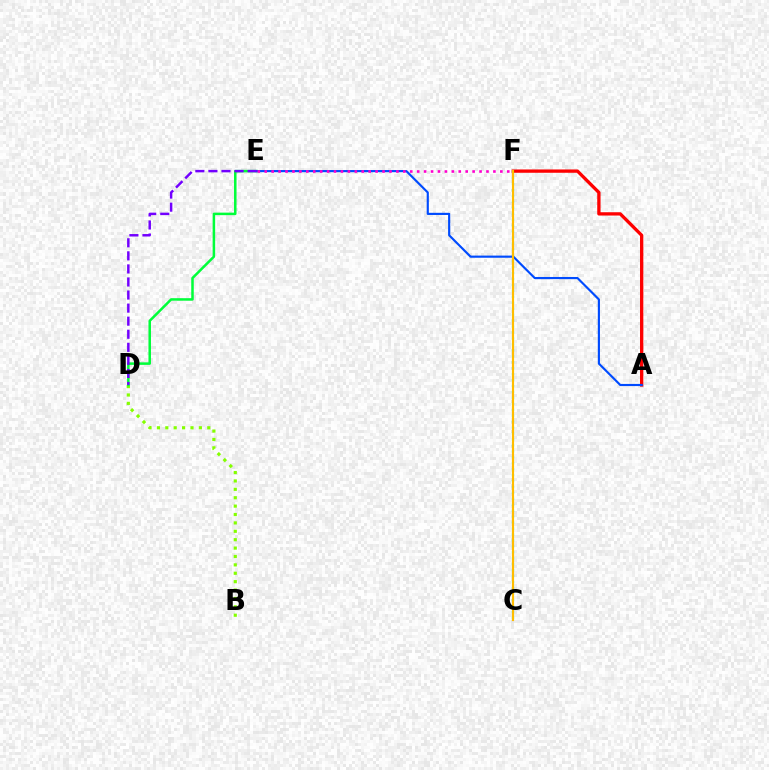{('B', 'D'): [{'color': '#84ff00', 'line_style': 'dotted', 'thickness': 2.28}], ('C', 'F'): [{'color': '#00fff6', 'line_style': 'dotted', 'thickness': 1.61}, {'color': '#ffbd00', 'line_style': 'solid', 'thickness': 1.55}], ('D', 'E'): [{'color': '#00ff39', 'line_style': 'solid', 'thickness': 1.81}, {'color': '#7200ff', 'line_style': 'dashed', 'thickness': 1.77}], ('A', 'F'): [{'color': '#ff0000', 'line_style': 'solid', 'thickness': 2.38}], ('A', 'E'): [{'color': '#004bff', 'line_style': 'solid', 'thickness': 1.55}], ('E', 'F'): [{'color': '#ff00cf', 'line_style': 'dotted', 'thickness': 1.88}]}